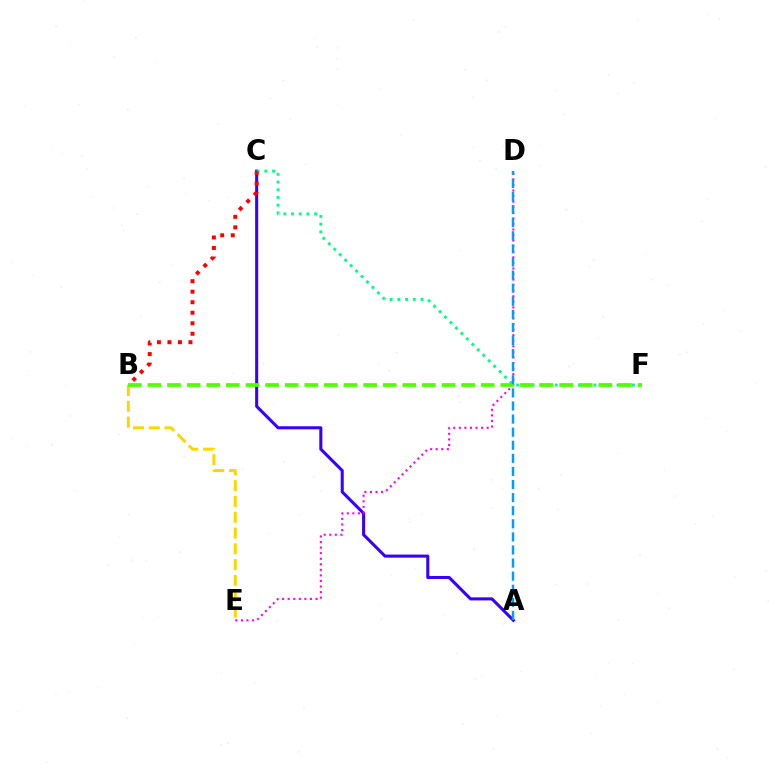{('A', 'C'): [{'color': '#3700ff', 'line_style': 'solid', 'thickness': 2.2}], ('D', 'E'): [{'color': '#ff00ed', 'line_style': 'dotted', 'thickness': 1.51}], ('B', 'E'): [{'color': '#ffd500', 'line_style': 'dashed', 'thickness': 2.15}], ('C', 'F'): [{'color': '#00ff86', 'line_style': 'dotted', 'thickness': 2.1}], ('B', 'C'): [{'color': '#ff0000', 'line_style': 'dotted', 'thickness': 2.86}], ('B', 'F'): [{'color': '#4fff00', 'line_style': 'dashed', 'thickness': 2.66}], ('A', 'D'): [{'color': '#009eff', 'line_style': 'dashed', 'thickness': 1.78}]}